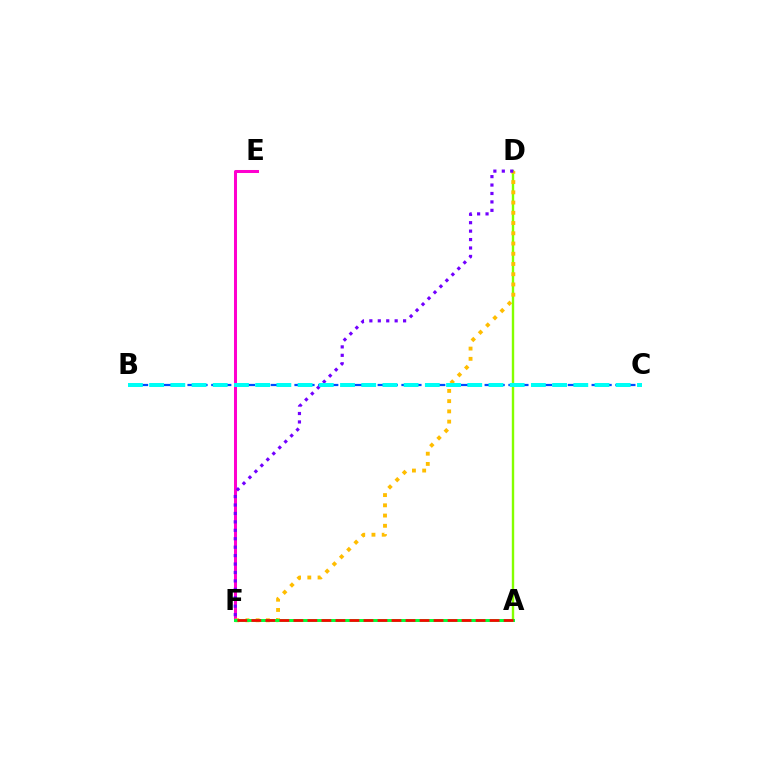{('E', 'F'): [{'color': '#ff00cf', 'line_style': 'solid', 'thickness': 2.18}], ('A', 'D'): [{'color': '#84ff00', 'line_style': 'solid', 'thickness': 1.72}], ('B', 'C'): [{'color': '#004bff', 'line_style': 'dashed', 'thickness': 1.61}, {'color': '#00fff6', 'line_style': 'dashed', 'thickness': 2.88}], ('D', 'F'): [{'color': '#ffbd00', 'line_style': 'dotted', 'thickness': 2.78}, {'color': '#7200ff', 'line_style': 'dotted', 'thickness': 2.29}], ('A', 'F'): [{'color': '#00ff39', 'line_style': 'solid', 'thickness': 2.13}, {'color': '#ff0000', 'line_style': 'dashed', 'thickness': 1.9}]}